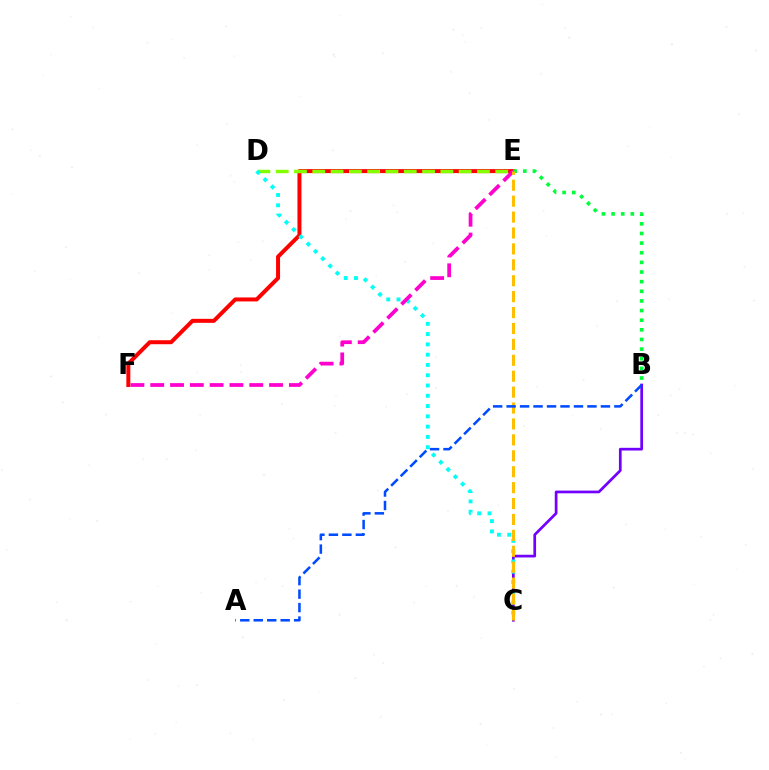{('E', 'F'): [{'color': '#ff0000', 'line_style': 'solid', 'thickness': 2.87}, {'color': '#ff00cf', 'line_style': 'dashed', 'thickness': 2.69}], ('D', 'E'): [{'color': '#84ff00', 'line_style': 'dashed', 'thickness': 2.49}], ('B', 'E'): [{'color': '#00ff39', 'line_style': 'dotted', 'thickness': 2.62}], ('B', 'C'): [{'color': '#7200ff', 'line_style': 'solid', 'thickness': 1.95}], ('C', 'D'): [{'color': '#00fff6', 'line_style': 'dotted', 'thickness': 2.79}], ('C', 'E'): [{'color': '#ffbd00', 'line_style': 'dashed', 'thickness': 2.16}], ('A', 'B'): [{'color': '#004bff', 'line_style': 'dashed', 'thickness': 1.83}]}